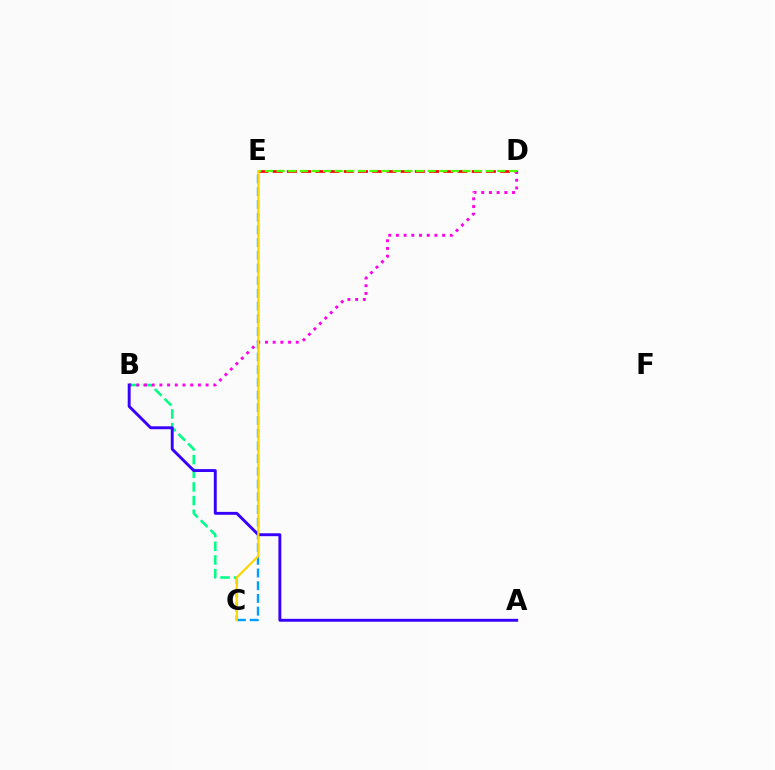{('C', 'E'): [{'color': '#009eff', 'line_style': 'dashed', 'thickness': 1.73}, {'color': '#ffd500', 'line_style': 'solid', 'thickness': 1.56}], ('D', 'E'): [{'color': '#ff0000', 'line_style': 'dashed', 'thickness': 1.93}, {'color': '#4fff00', 'line_style': 'dashed', 'thickness': 1.58}], ('B', 'C'): [{'color': '#00ff86', 'line_style': 'dashed', 'thickness': 1.86}], ('B', 'D'): [{'color': '#ff00ed', 'line_style': 'dotted', 'thickness': 2.09}], ('A', 'B'): [{'color': '#3700ff', 'line_style': 'solid', 'thickness': 2.09}]}